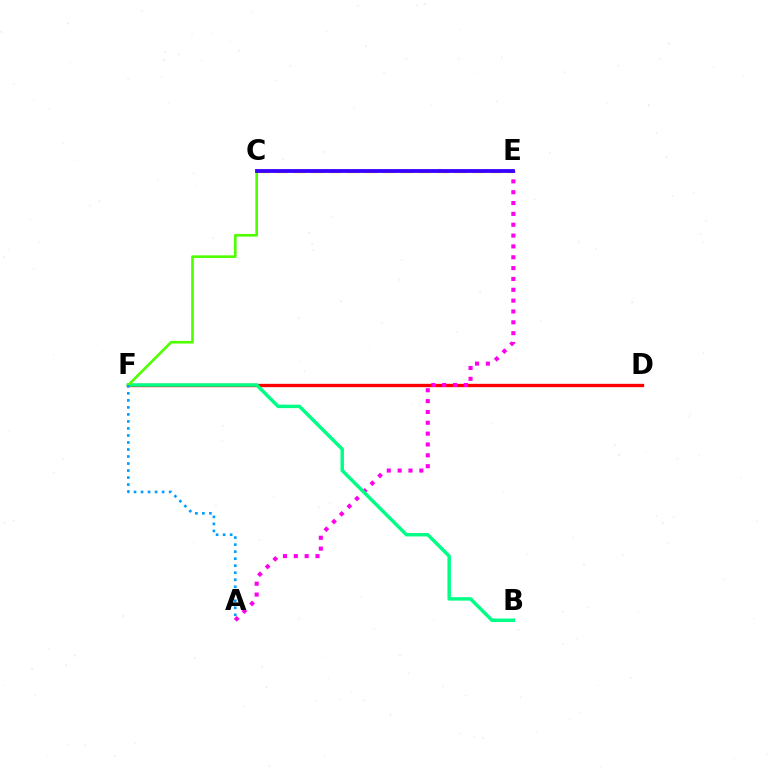{('D', 'F'): [{'color': '#ff0000', 'line_style': 'solid', 'thickness': 2.39}], ('C', 'E'): [{'color': '#ffd500', 'line_style': 'dashed', 'thickness': 2.43}, {'color': '#3700ff', 'line_style': 'solid', 'thickness': 2.73}], ('A', 'E'): [{'color': '#ff00ed', 'line_style': 'dotted', 'thickness': 2.95}], ('B', 'F'): [{'color': '#00ff86', 'line_style': 'solid', 'thickness': 2.5}], ('C', 'F'): [{'color': '#4fff00', 'line_style': 'solid', 'thickness': 1.91}], ('A', 'F'): [{'color': '#009eff', 'line_style': 'dotted', 'thickness': 1.91}]}